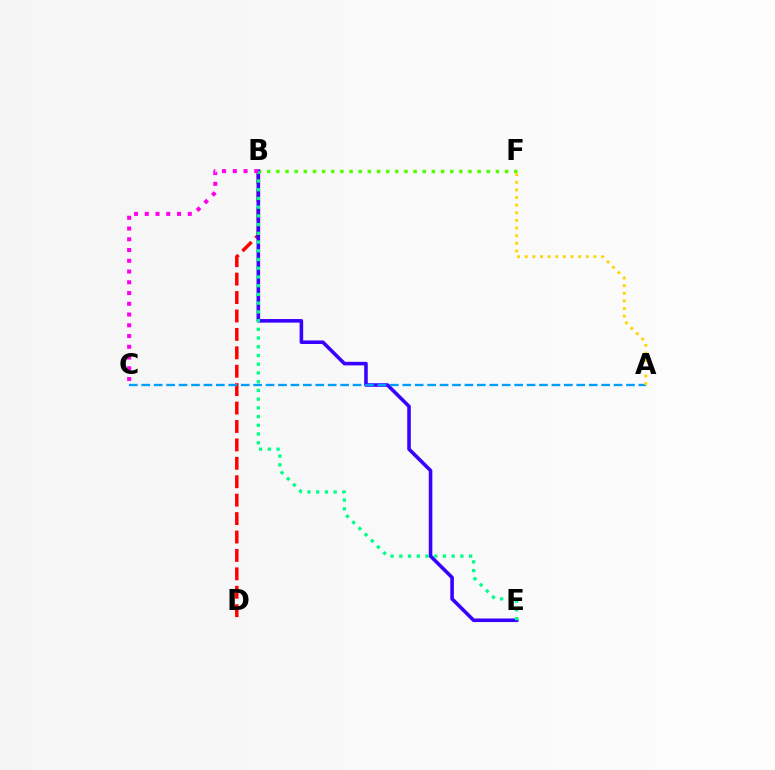{('B', 'F'): [{'color': '#4fff00', 'line_style': 'dotted', 'thickness': 2.49}], ('B', 'D'): [{'color': '#ff0000', 'line_style': 'dashed', 'thickness': 2.5}], ('B', 'E'): [{'color': '#3700ff', 'line_style': 'solid', 'thickness': 2.57}, {'color': '#00ff86', 'line_style': 'dotted', 'thickness': 2.37}], ('B', 'C'): [{'color': '#ff00ed', 'line_style': 'dotted', 'thickness': 2.92}], ('A', 'C'): [{'color': '#009eff', 'line_style': 'dashed', 'thickness': 1.69}], ('A', 'F'): [{'color': '#ffd500', 'line_style': 'dotted', 'thickness': 2.07}]}